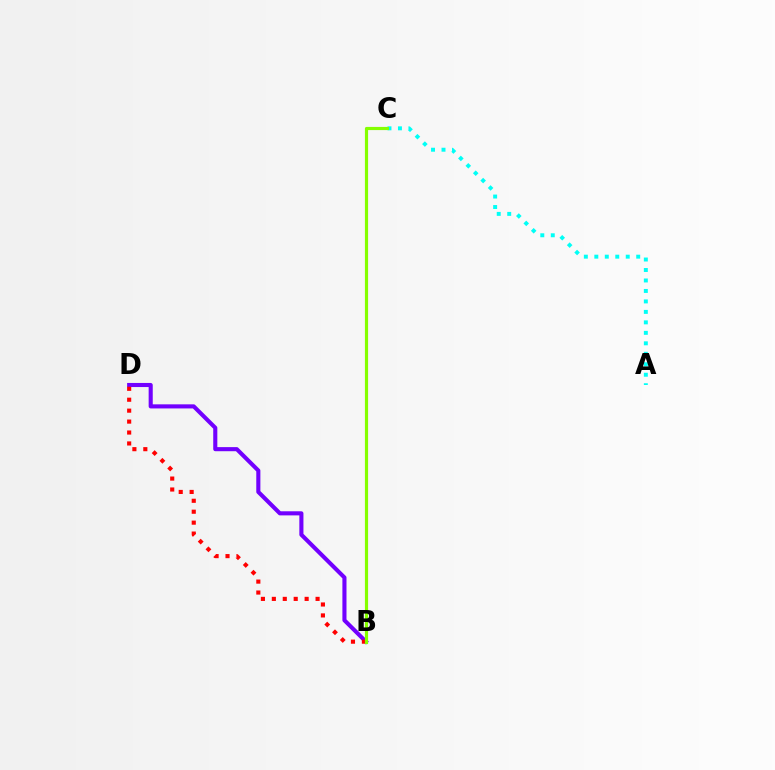{('A', 'C'): [{'color': '#00fff6', 'line_style': 'dotted', 'thickness': 2.85}], ('B', 'D'): [{'color': '#7200ff', 'line_style': 'solid', 'thickness': 2.95}, {'color': '#ff0000', 'line_style': 'dotted', 'thickness': 2.97}], ('B', 'C'): [{'color': '#84ff00', 'line_style': 'solid', 'thickness': 2.28}]}